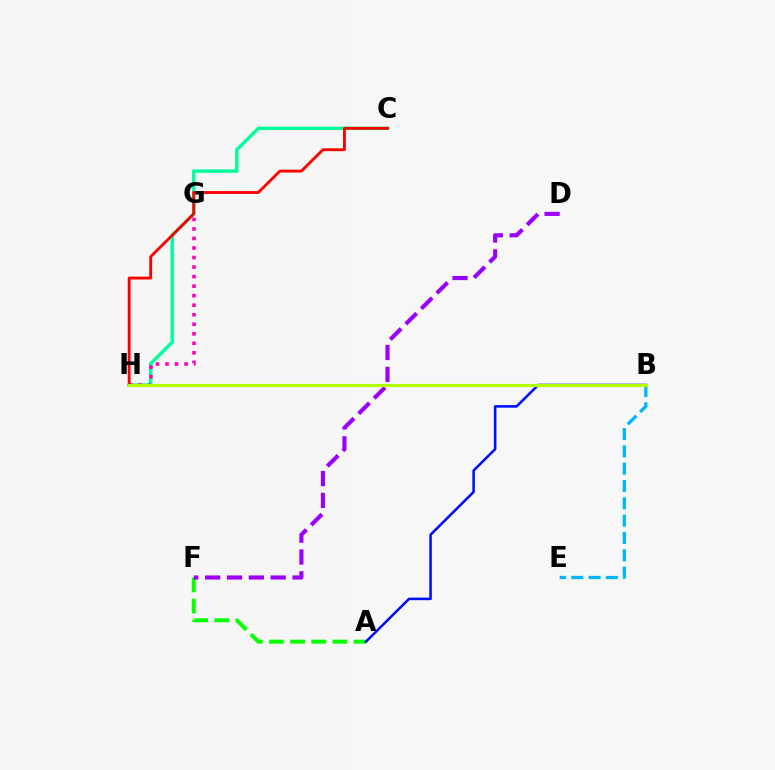{('B', 'H'): [{'color': '#ffa500', 'line_style': 'dotted', 'thickness': 2.13}, {'color': '#b3ff00', 'line_style': 'solid', 'thickness': 2.26}], ('A', 'F'): [{'color': '#08ff00', 'line_style': 'dashed', 'thickness': 2.87}], ('D', 'F'): [{'color': '#9b00ff', 'line_style': 'dashed', 'thickness': 2.97}], ('B', 'E'): [{'color': '#00b5ff', 'line_style': 'dashed', 'thickness': 2.35}], ('C', 'H'): [{'color': '#00ff9d', 'line_style': 'solid', 'thickness': 2.46}, {'color': '#ff0000', 'line_style': 'solid', 'thickness': 2.06}], ('G', 'H'): [{'color': '#ff00bd', 'line_style': 'dotted', 'thickness': 2.59}], ('A', 'B'): [{'color': '#0010ff', 'line_style': 'solid', 'thickness': 1.85}]}